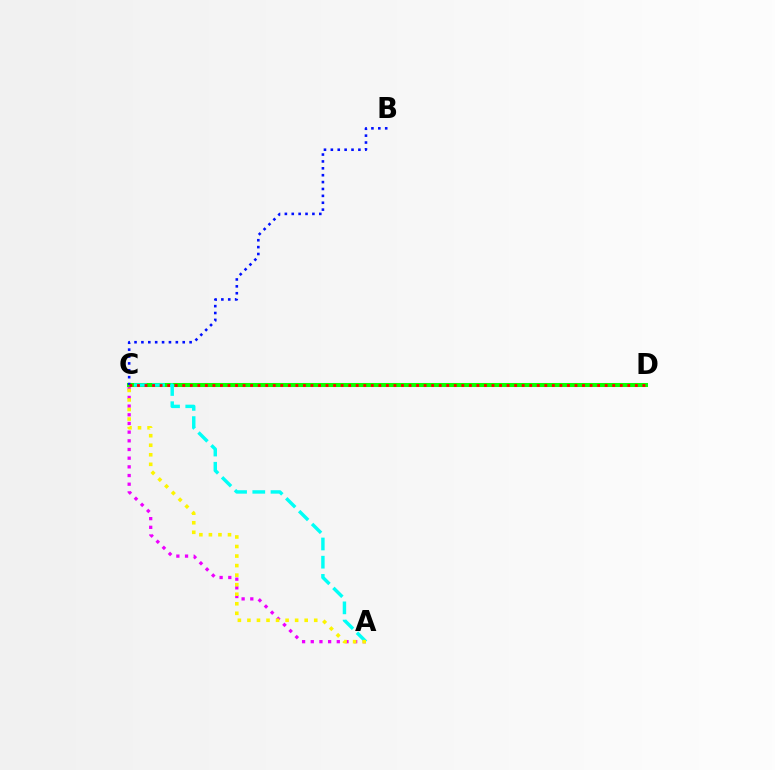{('A', 'C'): [{'color': '#ee00ff', 'line_style': 'dotted', 'thickness': 2.36}, {'color': '#00fff6', 'line_style': 'dashed', 'thickness': 2.47}, {'color': '#fcf500', 'line_style': 'dotted', 'thickness': 2.59}], ('C', 'D'): [{'color': '#08ff00', 'line_style': 'solid', 'thickness': 2.92}, {'color': '#ff0000', 'line_style': 'dotted', 'thickness': 2.05}], ('B', 'C'): [{'color': '#0010ff', 'line_style': 'dotted', 'thickness': 1.87}]}